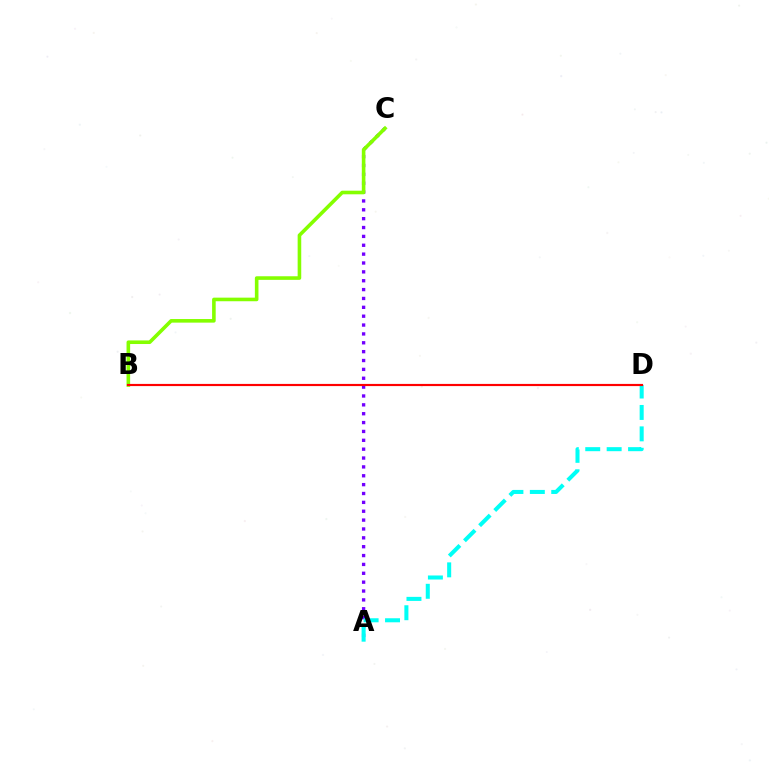{('A', 'C'): [{'color': '#7200ff', 'line_style': 'dotted', 'thickness': 2.41}], ('A', 'D'): [{'color': '#00fff6', 'line_style': 'dashed', 'thickness': 2.91}], ('B', 'C'): [{'color': '#84ff00', 'line_style': 'solid', 'thickness': 2.59}], ('B', 'D'): [{'color': '#ff0000', 'line_style': 'solid', 'thickness': 1.57}]}